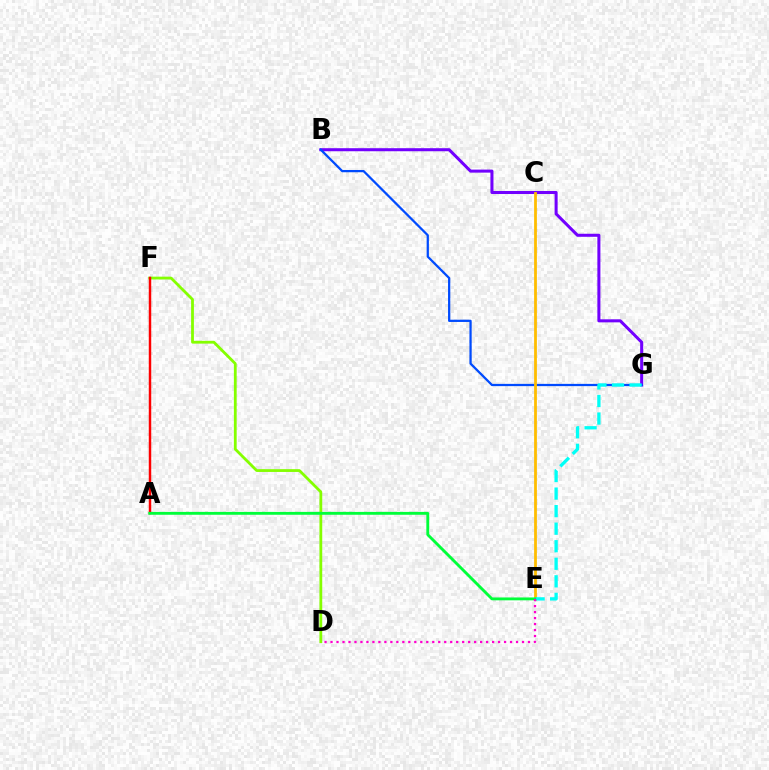{('B', 'G'): [{'color': '#7200ff', 'line_style': 'solid', 'thickness': 2.19}, {'color': '#004bff', 'line_style': 'solid', 'thickness': 1.62}], ('C', 'E'): [{'color': '#ffbd00', 'line_style': 'solid', 'thickness': 2.0}], ('E', 'G'): [{'color': '#00fff6', 'line_style': 'dashed', 'thickness': 2.38}], ('D', 'F'): [{'color': '#84ff00', 'line_style': 'solid', 'thickness': 2.01}], ('A', 'F'): [{'color': '#ff0000', 'line_style': 'solid', 'thickness': 1.77}], ('A', 'E'): [{'color': '#00ff39', 'line_style': 'solid', 'thickness': 2.06}], ('D', 'E'): [{'color': '#ff00cf', 'line_style': 'dotted', 'thickness': 1.63}]}